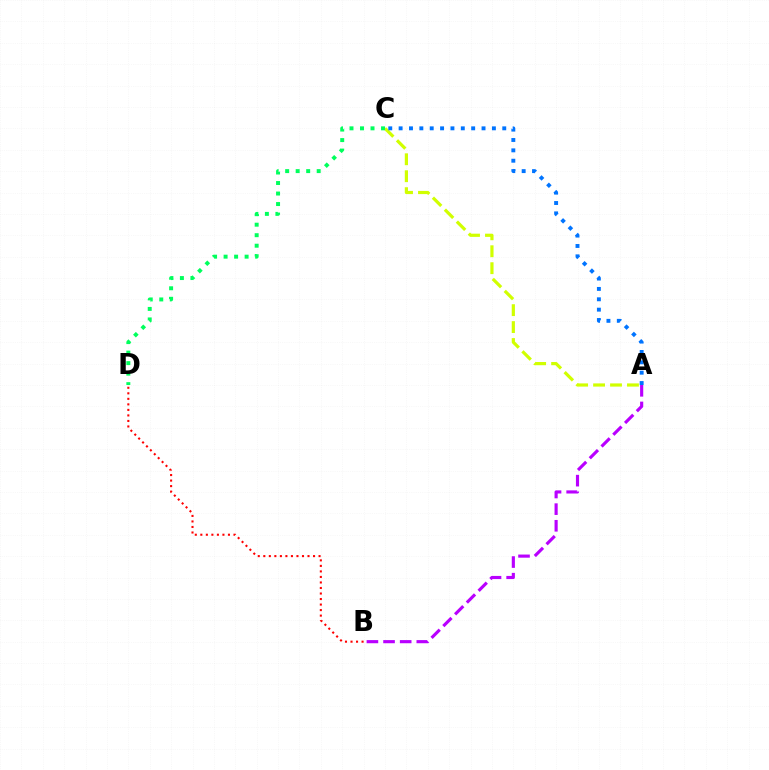{('A', 'C'): [{'color': '#d1ff00', 'line_style': 'dashed', 'thickness': 2.3}, {'color': '#0074ff', 'line_style': 'dotted', 'thickness': 2.82}], ('C', 'D'): [{'color': '#00ff5c', 'line_style': 'dotted', 'thickness': 2.86}], ('B', 'D'): [{'color': '#ff0000', 'line_style': 'dotted', 'thickness': 1.5}], ('A', 'B'): [{'color': '#b900ff', 'line_style': 'dashed', 'thickness': 2.26}]}